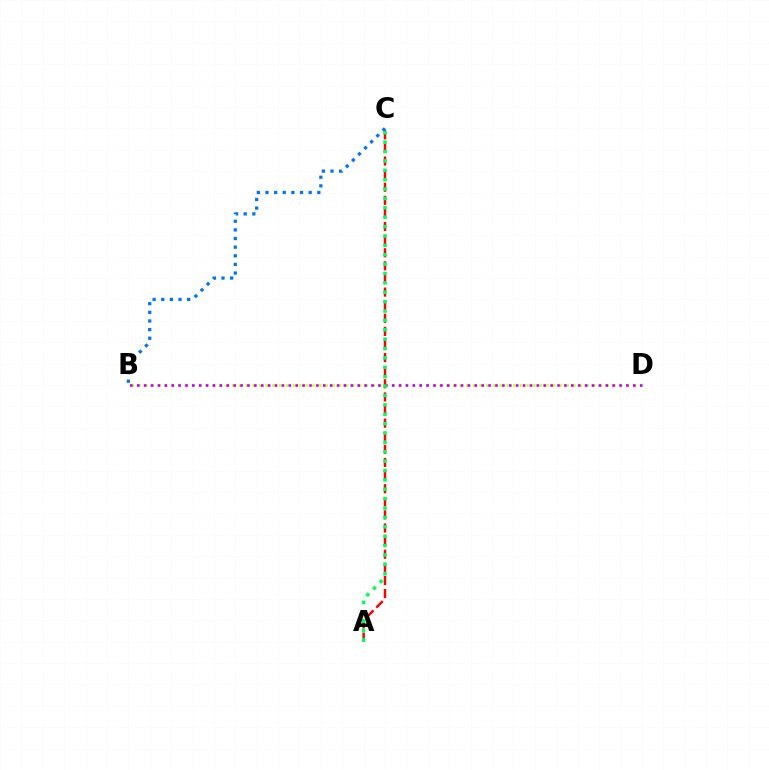{('B', 'D'): [{'color': '#d1ff00', 'line_style': 'dotted', 'thickness': 1.82}, {'color': '#b900ff', 'line_style': 'dotted', 'thickness': 1.87}], ('A', 'C'): [{'color': '#ff0000', 'line_style': 'dashed', 'thickness': 1.78}, {'color': '#00ff5c', 'line_style': 'dotted', 'thickness': 2.55}], ('B', 'C'): [{'color': '#0074ff', 'line_style': 'dotted', 'thickness': 2.35}]}